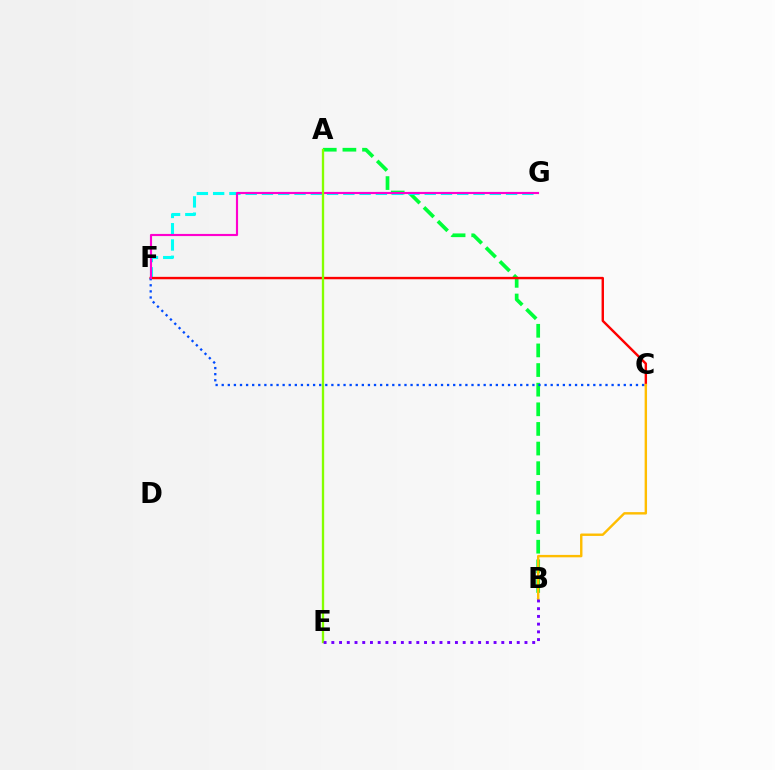{('A', 'B'): [{'color': '#00ff39', 'line_style': 'dashed', 'thickness': 2.67}], ('F', 'G'): [{'color': '#00fff6', 'line_style': 'dashed', 'thickness': 2.21}, {'color': '#ff00cf', 'line_style': 'solid', 'thickness': 1.54}], ('C', 'F'): [{'color': '#ff0000', 'line_style': 'solid', 'thickness': 1.73}, {'color': '#004bff', 'line_style': 'dotted', 'thickness': 1.66}], ('B', 'C'): [{'color': '#ffbd00', 'line_style': 'solid', 'thickness': 1.74}], ('A', 'E'): [{'color': '#84ff00', 'line_style': 'solid', 'thickness': 1.68}], ('B', 'E'): [{'color': '#7200ff', 'line_style': 'dotted', 'thickness': 2.1}]}